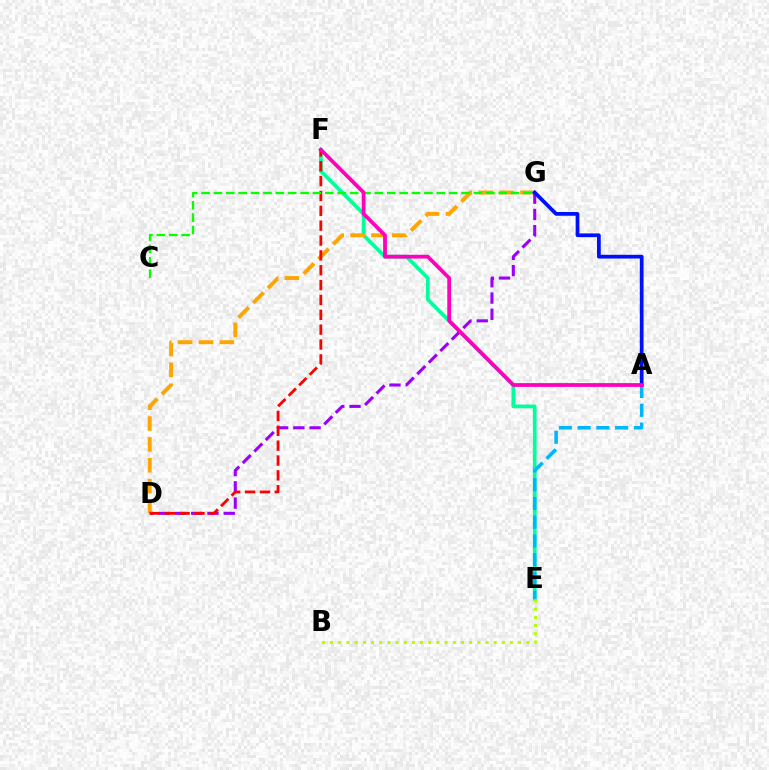{('E', 'F'): [{'color': '#00ff9d', 'line_style': 'solid', 'thickness': 2.68}], ('D', 'G'): [{'color': '#ffa500', 'line_style': 'dashed', 'thickness': 2.83}, {'color': '#9b00ff', 'line_style': 'dashed', 'thickness': 2.21}], ('B', 'E'): [{'color': '#b3ff00', 'line_style': 'dotted', 'thickness': 2.22}], ('D', 'F'): [{'color': '#ff0000', 'line_style': 'dashed', 'thickness': 2.02}], ('C', 'G'): [{'color': '#08ff00', 'line_style': 'dashed', 'thickness': 1.68}], ('A', 'E'): [{'color': '#00b5ff', 'line_style': 'dashed', 'thickness': 2.55}], ('A', 'G'): [{'color': '#0010ff', 'line_style': 'solid', 'thickness': 2.69}], ('A', 'F'): [{'color': '#ff00bd', 'line_style': 'solid', 'thickness': 2.71}]}